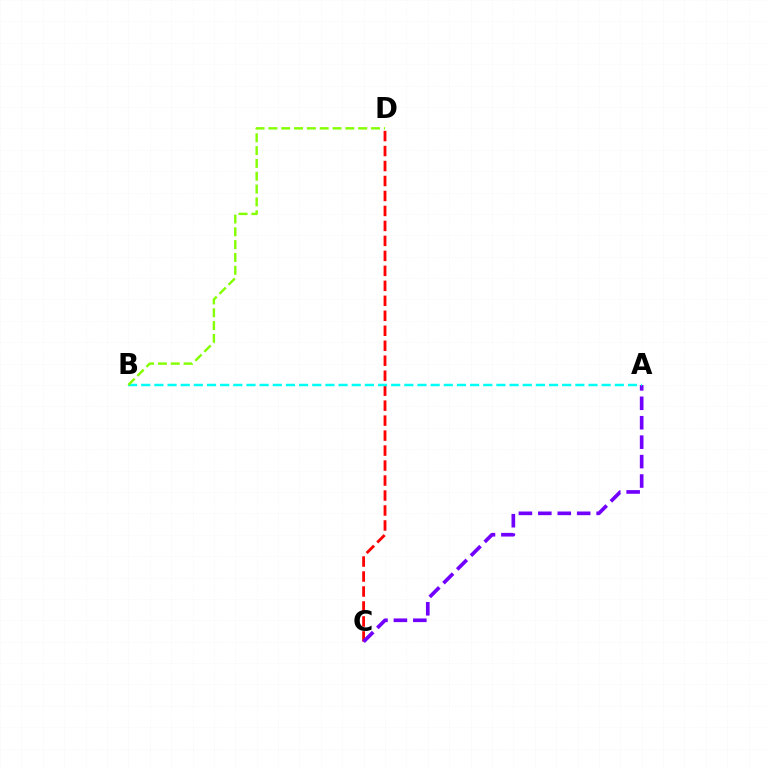{('C', 'D'): [{'color': '#ff0000', 'line_style': 'dashed', 'thickness': 2.03}], ('A', 'C'): [{'color': '#7200ff', 'line_style': 'dashed', 'thickness': 2.64}], ('A', 'B'): [{'color': '#00fff6', 'line_style': 'dashed', 'thickness': 1.79}], ('B', 'D'): [{'color': '#84ff00', 'line_style': 'dashed', 'thickness': 1.74}]}